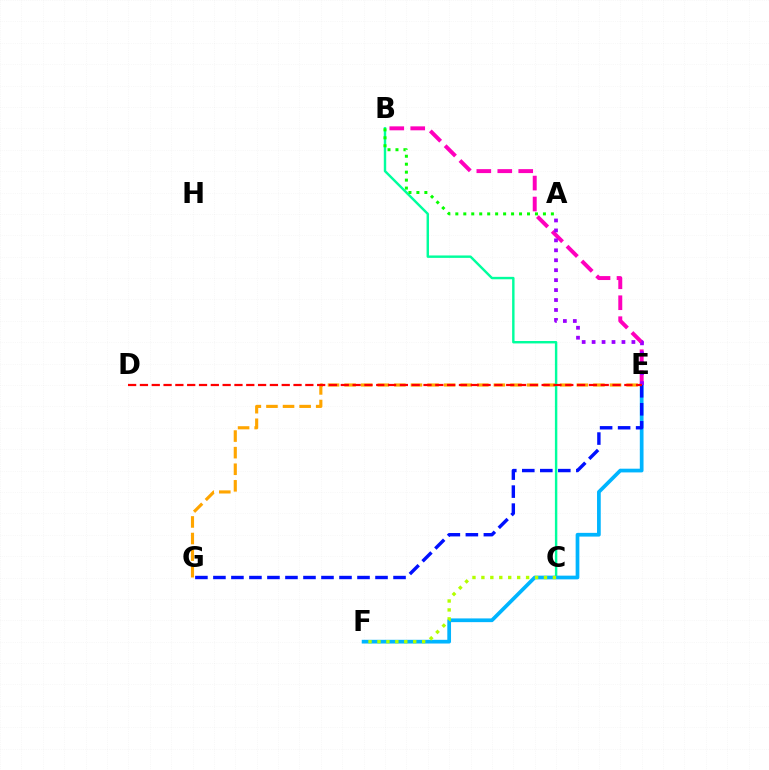{('E', 'G'): [{'color': '#ffa500', 'line_style': 'dashed', 'thickness': 2.25}, {'color': '#0010ff', 'line_style': 'dashed', 'thickness': 2.45}], ('B', 'C'): [{'color': '#00ff9d', 'line_style': 'solid', 'thickness': 1.75}], ('B', 'E'): [{'color': '#ff00bd', 'line_style': 'dashed', 'thickness': 2.85}], ('E', 'F'): [{'color': '#00b5ff', 'line_style': 'solid', 'thickness': 2.68}], ('C', 'F'): [{'color': '#b3ff00', 'line_style': 'dotted', 'thickness': 2.43}], ('A', 'E'): [{'color': '#9b00ff', 'line_style': 'dotted', 'thickness': 2.7}], ('D', 'E'): [{'color': '#ff0000', 'line_style': 'dashed', 'thickness': 1.61}], ('A', 'B'): [{'color': '#08ff00', 'line_style': 'dotted', 'thickness': 2.16}]}